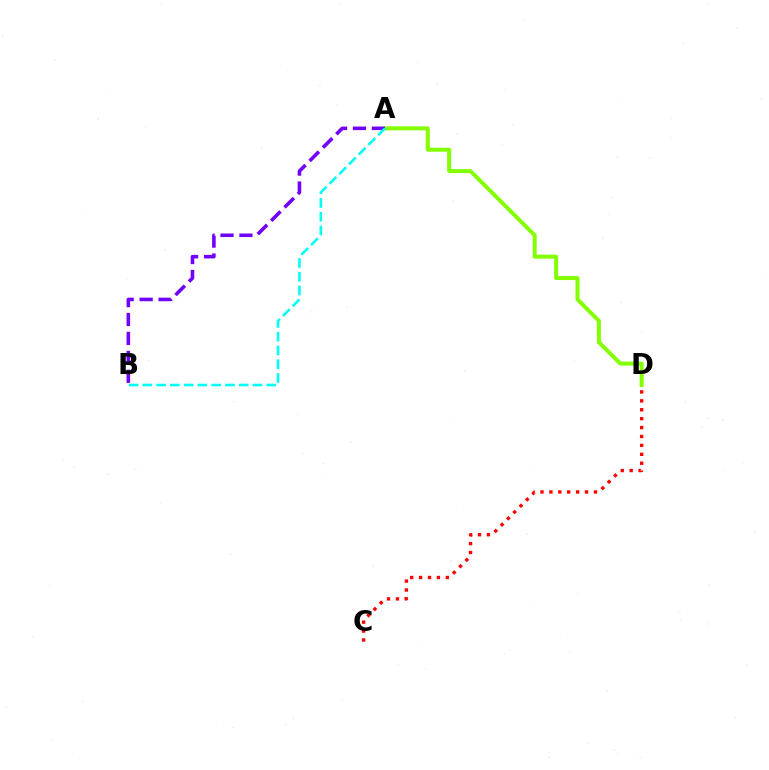{('A', 'D'): [{'color': '#84ff00', 'line_style': 'solid', 'thickness': 2.87}], ('A', 'B'): [{'color': '#7200ff', 'line_style': 'dashed', 'thickness': 2.57}, {'color': '#00fff6', 'line_style': 'dashed', 'thickness': 1.87}], ('C', 'D'): [{'color': '#ff0000', 'line_style': 'dotted', 'thickness': 2.42}]}